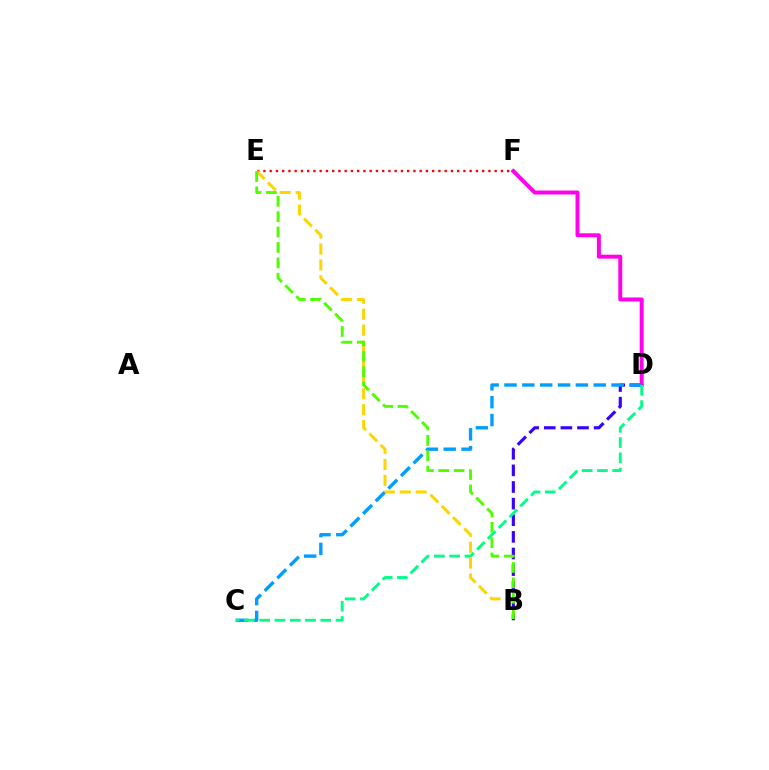{('D', 'F'): [{'color': '#ff00ed', 'line_style': 'solid', 'thickness': 2.85}], ('E', 'F'): [{'color': '#ff0000', 'line_style': 'dotted', 'thickness': 1.7}], ('B', 'E'): [{'color': '#ffd500', 'line_style': 'dashed', 'thickness': 2.16}, {'color': '#4fff00', 'line_style': 'dashed', 'thickness': 2.09}], ('B', 'D'): [{'color': '#3700ff', 'line_style': 'dashed', 'thickness': 2.26}], ('C', 'D'): [{'color': '#009eff', 'line_style': 'dashed', 'thickness': 2.42}, {'color': '#00ff86', 'line_style': 'dashed', 'thickness': 2.07}]}